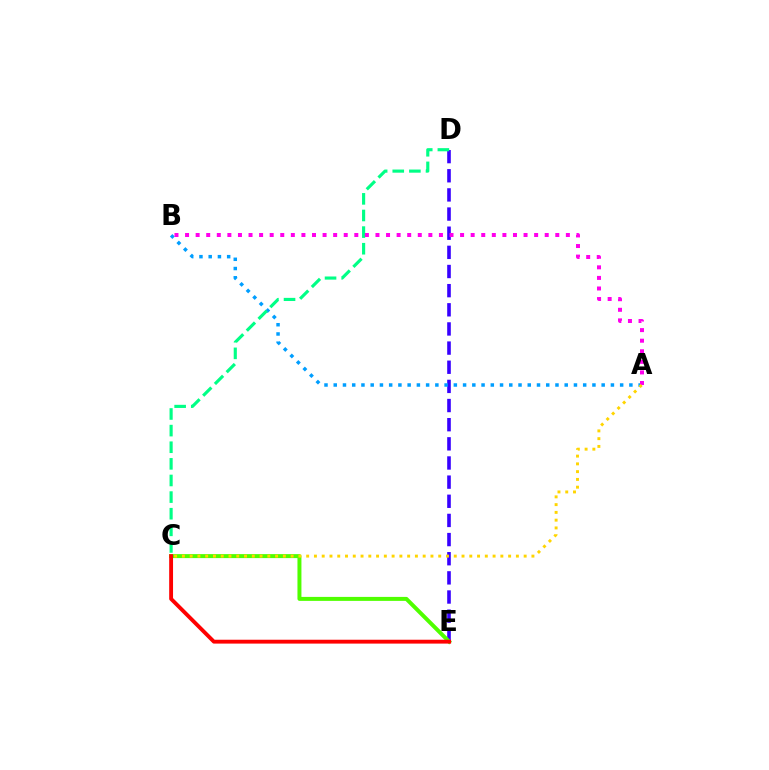{('D', 'E'): [{'color': '#3700ff', 'line_style': 'dashed', 'thickness': 2.6}], ('C', 'E'): [{'color': '#4fff00', 'line_style': 'solid', 'thickness': 2.86}, {'color': '#ff0000', 'line_style': 'solid', 'thickness': 2.78}], ('A', 'B'): [{'color': '#009eff', 'line_style': 'dotted', 'thickness': 2.51}, {'color': '#ff00ed', 'line_style': 'dotted', 'thickness': 2.87}], ('C', 'D'): [{'color': '#00ff86', 'line_style': 'dashed', 'thickness': 2.26}], ('A', 'C'): [{'color': '#ffd500', 'line_style': 'dotted', 'thickness': 2.11}]}